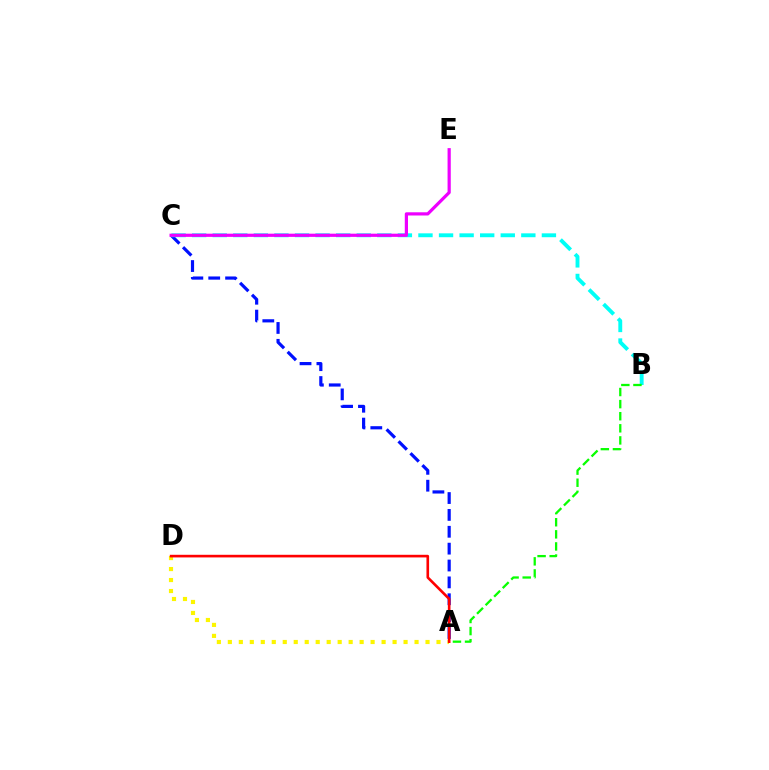{('A', 'C'): [{'color': '#0010ff', 'line_style': 'dashed', 'thickness': 2.29}], ('B', 'C'): [{'color': '#00fff6', 'line_style': 'dashed', 'thickness': 2.8}], ('A', 'D'): [{'color': '#fcf500', 'line_style': 'dotted', 'thickness': 2.98}, {'color': '#ff0000', 'line_style': 'solid', 'thickness': 1.9}], ('A', 'B'): [{'color': '#08ff00', 'line_style': 'dashed', 'thickness': 1.64}], ('C', 'E'): [{'color': '#ee00ff', 'line_style': 'solid', 'thickness': 2.31}]}